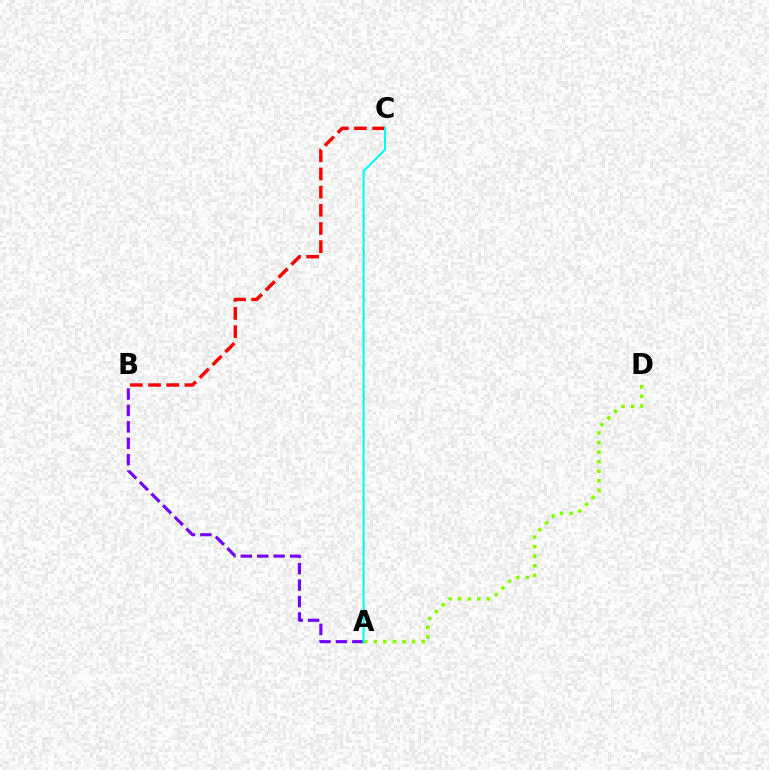{('A', 'D'): [{'color': '#84ff00', 'line_style': 'dotted', 'thickness': 2.6}], ('A', 'B'): [{'color': '#7200ff', 'line_style': 'dashed', 'thickness': 2.23}], ('B', 'C'): [{'color': '#ff0000', 'line_style': 'dashed', 'thickness': 2.47}], ('A', 'C'): [{'color': '#00fff6', 'line_style': 'solid', 'thickness': 1.54}]}